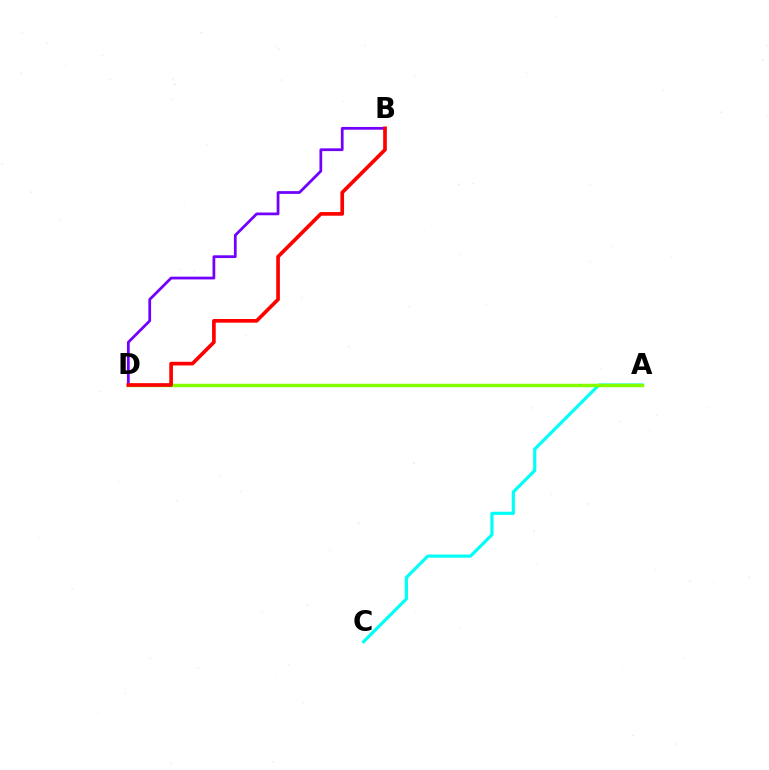{('A', 'C'): [{'color': '#00fff6', 'line_style': 'solid', 'thickness': 2.29}], ('A', 'D'): [{'color': '#84ff00', 'line_style': 'solid', 'thickness': 2.5}], ('B', 'D'): [{'color': '#7200ff', 'line_style': 'solid', 'thickness': 1.98}, {'color': '#ff0000', 'line_style': 'solid', 'thickness': 2.64}]}